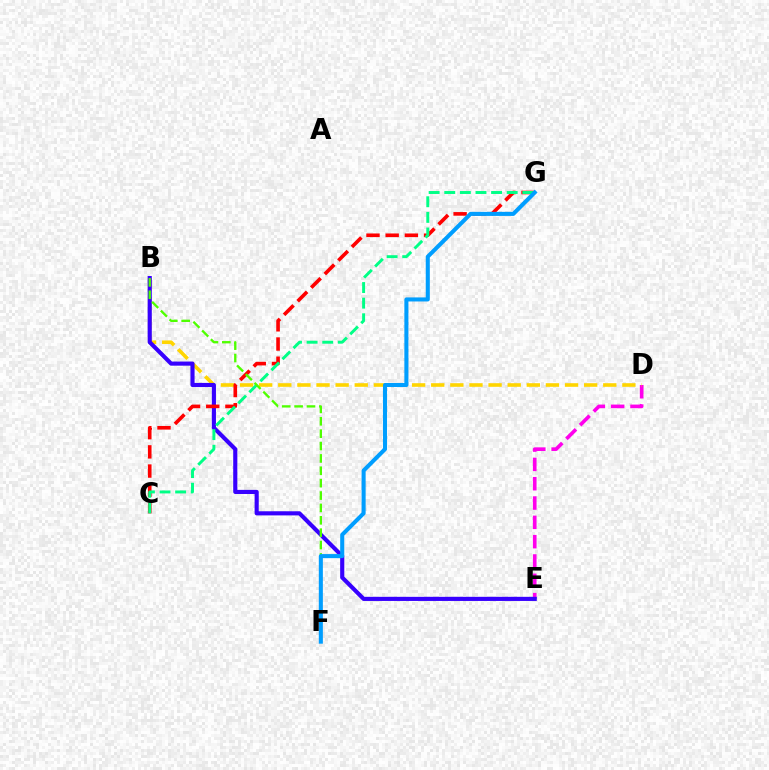{('D', 'E'): [{'color': '#ff00ed', 'line_style': 'dashed', 'thickness': 2.62}], ('B', 'D'): [{'color': '#ffd500', 'line_style': 'dashed', 'thickness': 2.6}], ('B', 'E'): [{'color': '#3700ff', 'line_style': 'solid', 'thickness': 2.97}], ('C', 'G'): [{'color': '#ff0000', 'line_style': 'dashed', 'thickness': 2.61}, {'color': '#00ff86', 'line_style': 'dashed', 'thickness': 2.12}], ('B', 'F'): [{'color': '#4fff00', 'line_style': 'dashed', 'thickness': 1.68}], ('F', 'G'): [{'color': '#009eff', 'line_style': 'solid', 'thickness': 2.92}]}